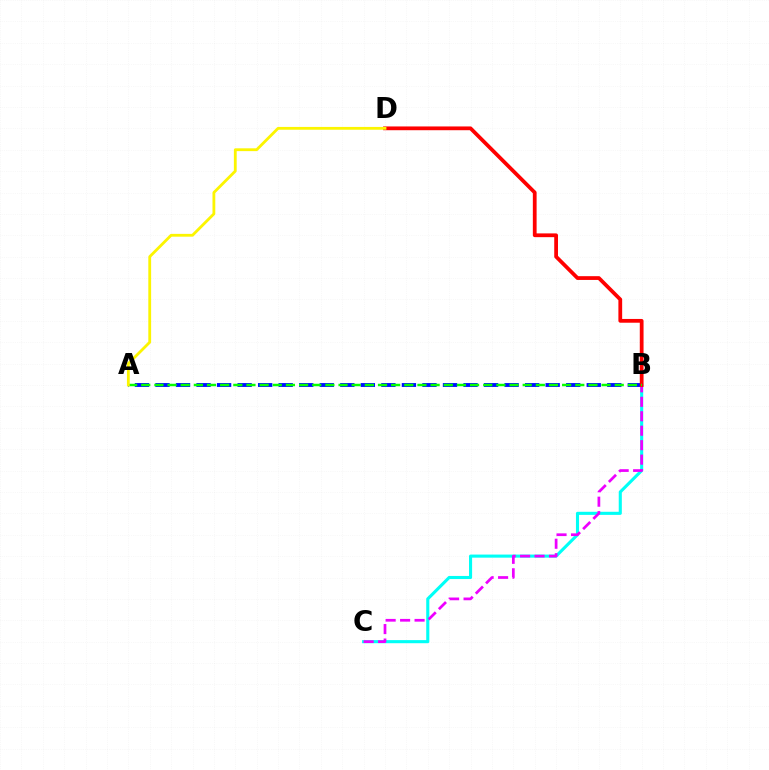{('A', 'B'): [{'color': '#0010ff', 'line_style': 'dashed', 'thickness': 2.79}, {'color': '#08ff00', 'line_style': 'dashed', 'thickness': 1.79}], ('B', 'C'): [{'color': '#00fff6', 'line_style': 'solid', 'thickness': 2.23}, {'color': '#ee00ff', 'line_style': 'dashed', 'thickness': 1.96}], ('B', 'D'): [{'color': '#ff0000', 'line_style': 'solid', 'thickness': 2.71}], ('A', 'D'): [{'color': '#fcf500', 'line_style': 'solid', 'thickness': 2.02}]}